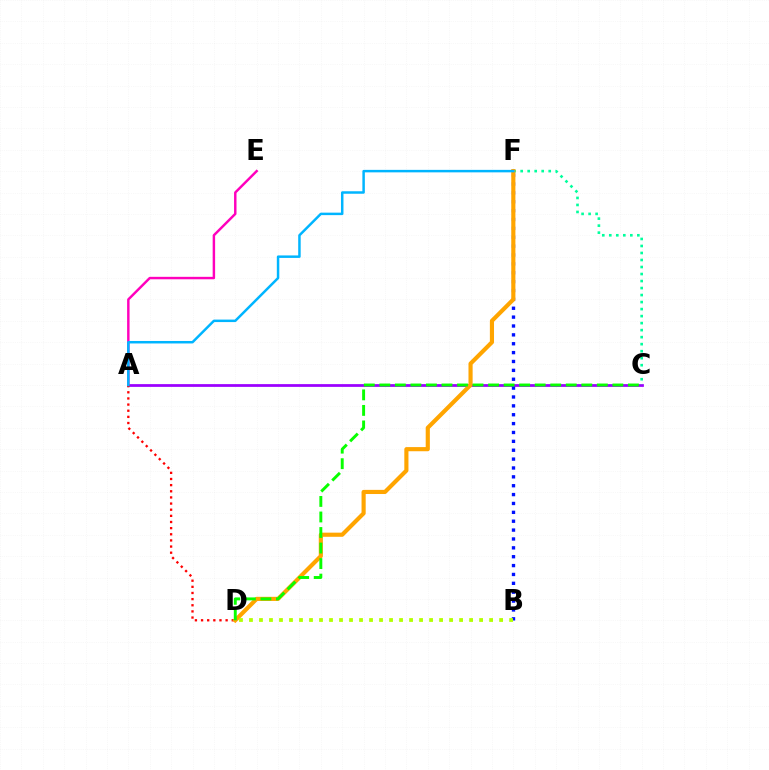{('A', 'C'): [{'color': '#9b00ff', 'line_style': 'solid', 'thickness': 1.98}], ('A', 'E'): [{'color': '#ff00bd', 'line_style': 'solid', 'thickness': 1.76}], ('B', 'F'): [{'color': '#0010ff', 'line_style': 'dotted', 'thickness': 2.41}], ('A', 'D'): [{'color': '#ff0000', 'line_style': 'dotted', 'thickness': 1.67}], ('C', 'F'): [{'color': '#00ff9d', 'line_style': 'dotted', 'thickness': 1.91}], ('D', 'F'): [{'color': '#ffa500', 'line_style': 'solid', 'thickness': 2.98}], ('B', 'D'): [{'color': '#b3ff00', 'line_style': 'dotted', 'thickness': 2.72}], ('C', 'D'): [{'color': '#08ff00', 'line_style': 'dashed', 'thickness': 2.11}], ('A', 'F'): [{'color': '#00b5ff', 'line_style': 'solid', 'thickness': 1.79}]}